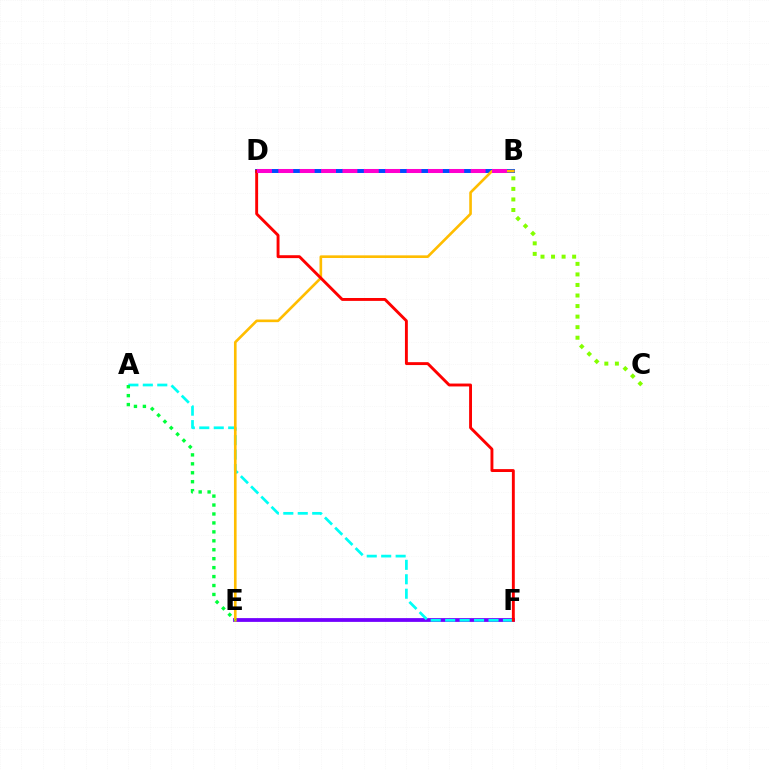{('E', 'F'): [{'color': '#7200ff', 'line_style': 'solid', 'thickness': 2.72}], ('A', 'F'): [{'color': '#00fff6', 'line_style': 'dashed', 'thickness': 1.96}], ('B', 'D'): [{'color': '#004bff', 'line_style': 'solid', 'thickness': 2.84}, {'color': '#ff00cf', 'line_style': 'dashed', 'thickness': 2.9}], ('B', 'E'): [{'color': '#ffbd00', 'line_style': 'solid', 'thickness': 1.9}], ('D', 'F'): [{'color': '#ff0000', 'line_style': 'solid', 'thickness': 2.08}], ('A', 'E'): [{'color': '#00ff39', 'line_style': 'dotted', 'thickness': 2.43}], ('B', 'C'): [{'color': '#84ff00', 'line_style': 'dotted', 'thickness': 2.87}]}